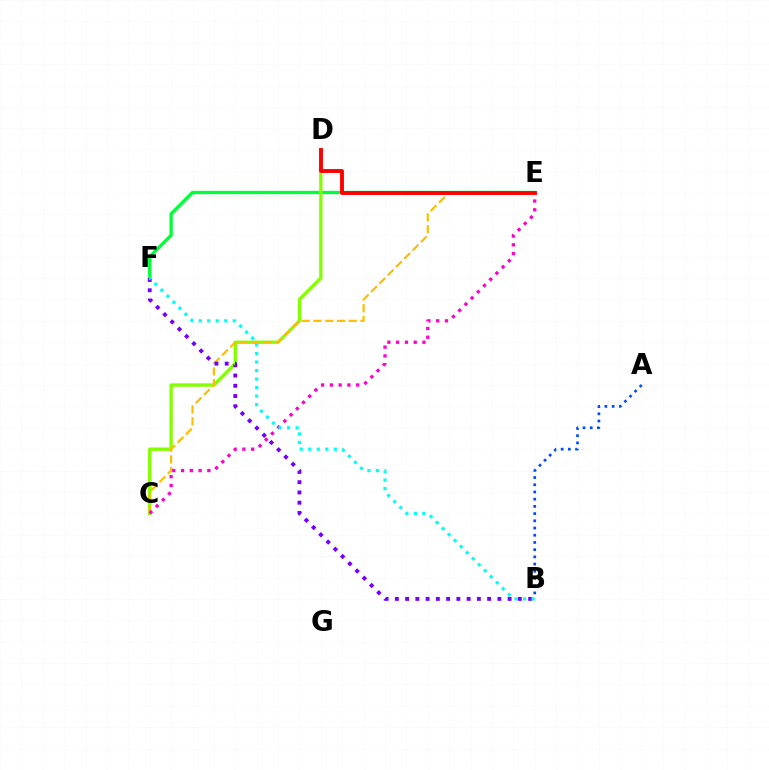{('E', 'F'): [{'color': '#00ff39', 'line_style': 'solid', 'thickness': 2.4}], ('C', 'D'): [{'color': '#84ff00', 'line_style': 'solid', 'thickness': 2.41}], ('C', 'E'): [{'color': '#ffbd00', 'line_style': 'dashed', 'thickness': 1.59}, {'color': '#ff00cf', 'line_style': 'dotted', 'thickness': 2.38}], ('A', 'B'): [{'color': '#004bff', 'line_style': 'dotted', 'thickness': 1.96}], ('B', 'F'): [{'color': '#7200ff', 'line_style': 'dotted', 'thickness': 2.78}, {'color': '#00fff6', 'line_style': 'dotted', 'thickness': 2.31}], ('D', 'E'): [{'color': '#ff0000', 'line_style': 'solid', 'thickness': 2.79}]}